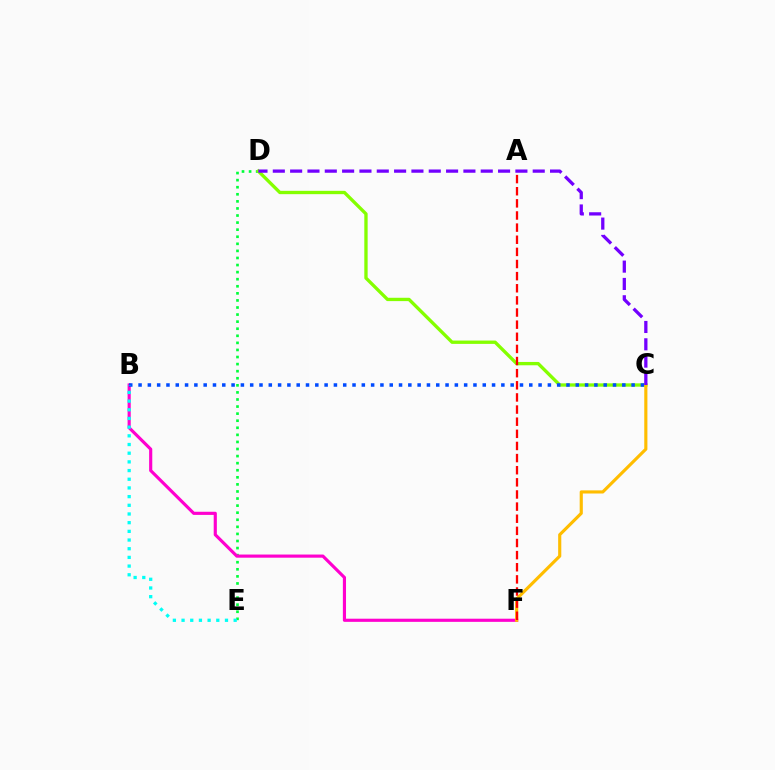{('D', 'E'): [{'color': '#00ff39', 'line_style': 'dotted', 'thickness': 1.92}], ('B', 'F'): [{'color': '#ff00cf', 'line_style': 'solid', 'thickness': 2.27}], ('C', 'D'): [{'color': '#84ff00', 'line_style': 'solid', 'thickness': 2.4}, {'color': '#7200ff', 'line_style': 'dashed', 'thickness': 2.35}], ('B', 'C'): [{'color': '#004bff', 'line_style': 'dotted', 'thickness': 2.53}], ('C', 'F'): [{'color': '#ffbd00', 'line_style': 'solid', 'thickness': 2.26}], ('B', 'E'): [{'color': '#00fff6', 'line_style': 'dotted', 'thickness': 2.36}], ('A', 'F'): [{'color': '#ff0000', 'line_style': 'dashed', 'thickness': 1.65}]}